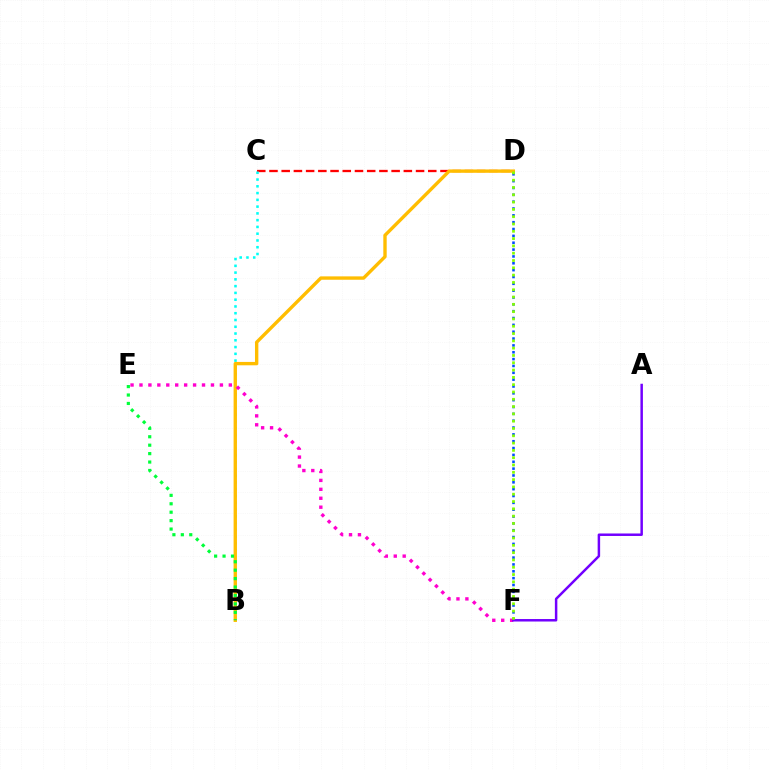{('D', 'F'): [{'color': '#004bff', 'line_style': 'dotted', 'thickness': 1.86}, {'color': '#84ff00', 'line_style': 'dotted', 'thickness': 1.98}], ('C', 'D'): [{'color': '#ff0000', 'line_style': 'dashed', 'thickness': 1.66}], ('B', 'C'): [{'color': '#00fff6', 'line_style': 'dotted', 'thickness': 1.84}], ('B', 'D'): [{'color': '#ffbd00', 'line_style': 'solid', 'thickness': 2.43}], ('E', 'F'): [{'color': '#ff00cf', 'line_style': 'dotted', 'thickness': 2.43}], ('B', 'E'): [{'color': '#00ff39', 'line_style': 'dotted', 'thickness': 2.29}], ('A', 'F'): [{'color': '#7200ff', 'line_style': 'solid', 'thickness': 1.79}]}